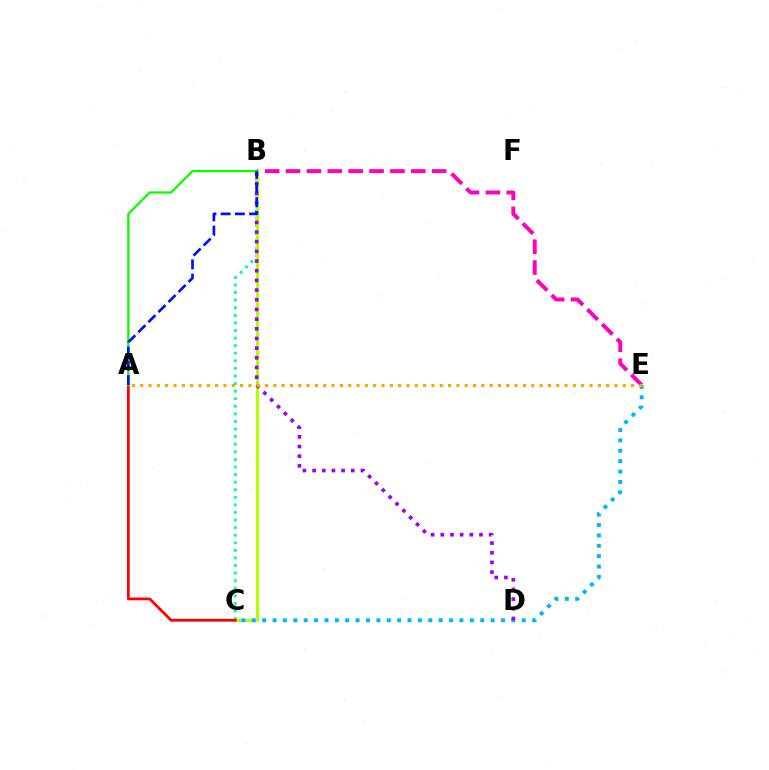{('B', 'C'): [{'color': '#00ff9d', 'line_style': 'dotted', 'thickness': 2.06}, {'color': '#b3ff00', 'line_style': 'solid', 'thickness': 2.19}], ('B', 'E'): [{'color': '#ff00bd', 'line_style': 'dashed', 'thickness': 2.84}], ('C', 'E'): [{'color': '#00b5ff', 'line_style': 'dotted', 'thickness': 2.82}], ('A', 'C'): [{'color': '#ff0000', 'line_style': 'solid', 'thickness': 1.98}], ('B', 'D'): [{'color': '#9b00ff', 'line_style': 'dotted', 'thickness': 2.63}], ('A', 'E'): [{'color': '#ffa500', 'line_style': 'dotted', 'thickness': 2.26}], ('A', 'B'): [{'color': '#08ff00', 'line_style': 'solid', 'thickness': 1.63}, {'color': '#0010ff', 'line_style': 'dashed', 'thickness': 1.93}]}